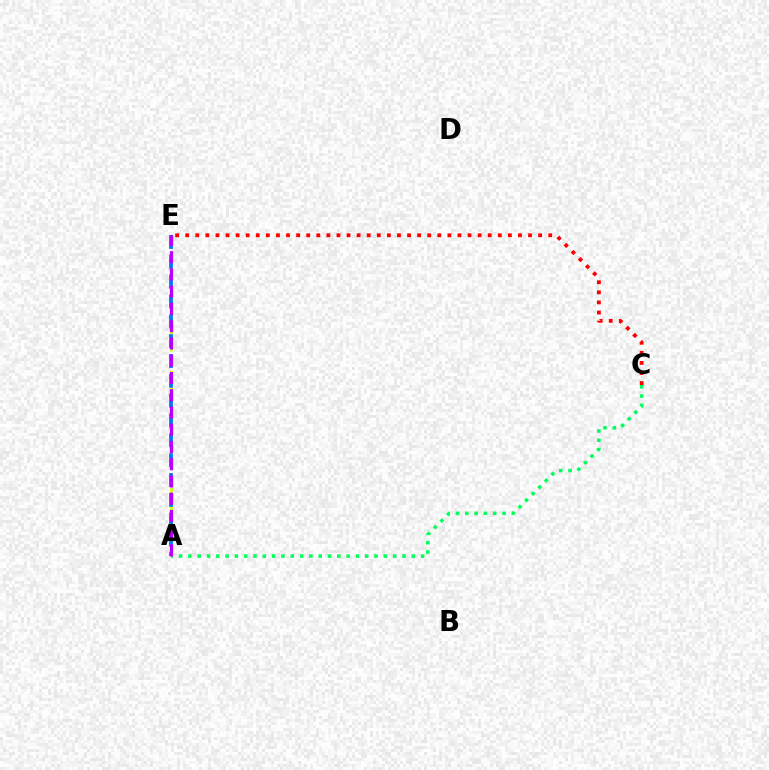{('C', 'E'): [{'color': '#ff0000', 'line_style': 'dotted', 'thickness': 2.74}], ('A', 'C'): [{'color': '#00ff5c', 'line_style': 'dotted', 'thickness': 2.53}], ('A', 'E'): [{'color': '#d1ff00', 'line_style': 'dashed', 'thickness': 1.99}, {'color': '#0074ff', 'line_style': 'dashed', 'thickness': 2.7}, {'color': '#b900ff', 'line_style': 'dashed', 'thickness': 2.34}]}